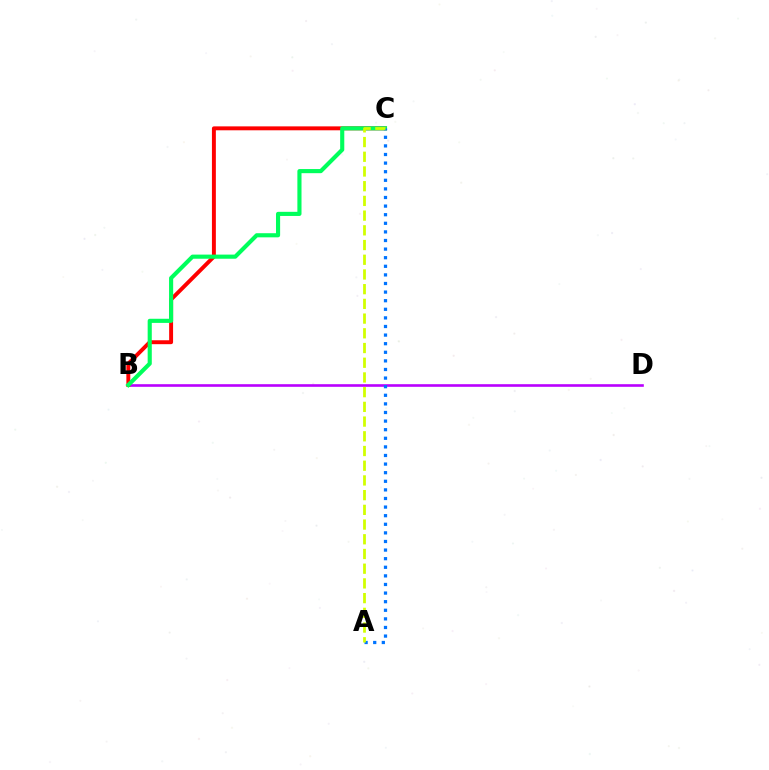{('B', 'D'): [{'color': '#b900ff', 'line_style': 'solid', 'thickness': 1.89}], ('B', 'C'): [{'color': '#ff0000', 'line_style': 'solid', 'thickness': 2.83}, {'color': '#00ff5c', 'line_style': 'solid', 'thickness': 2.97}], ('A', 'C'): [{'color': '#0074ff', 'line_style': 'dotted', 'thickness': 2.34}, {'color': '#d1ff00', 'line_style': 'dashed', 'thickness': 2.0}]}